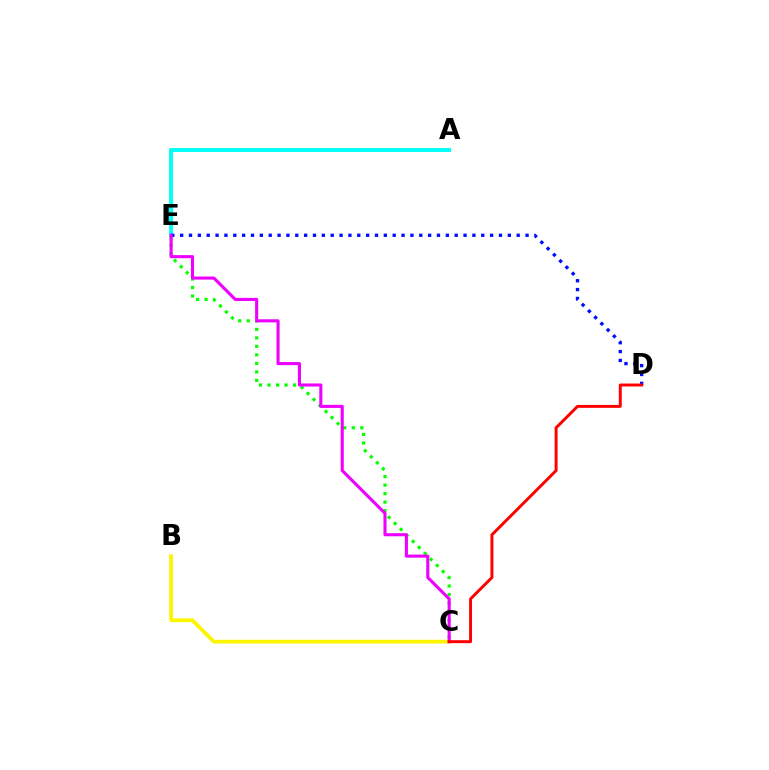{('C', 'E'): [{'color': '#08ff00', 'line_style': 'dotted', 'thickness': 2.31}, {'color': '#ee00ff', 'line_style': 'solid', 'thickness': 2.23}], ('A', 'E'): [{'color': '#00fff6', 'line_style': 'solid', 'thickness': 2.82}], ('D', 'E'): [{'color': '#0010ff', 'line_style': 'dotted', 'thickness': 2.41}], ('B', 'C'): [{'color': '#fcf500', 'line_style': 'solid', 'thickness': 2.69}], ('C', 'D'): [{'color': '#ff0000', 'line_style': 'solid', 'thickness': 2.12}]}